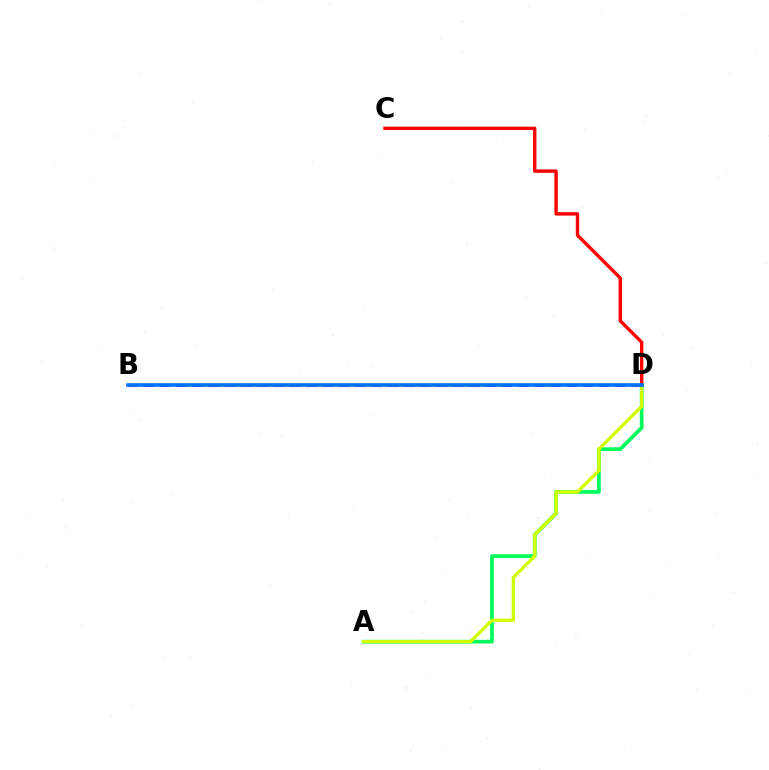{('B', 'D'): [{'color': '#b900ff', 'line_style': 'dashed', 'thickness': 2.21}, {'color': '#0074ff', 'line_style': 'solid', 'thickness': 2.6}], ('A', 'D'): [{'color': '#00ff5c', 'line_style': 'solid', 'thickness': 2.67}, {'color': '#d1ff00', 'line_style': 'solid', 'thickness': 2.4}], ('C', 'D'): [{'color': '#ff0000', 'line_style': 'solid', 'thickness': 2.43}]}